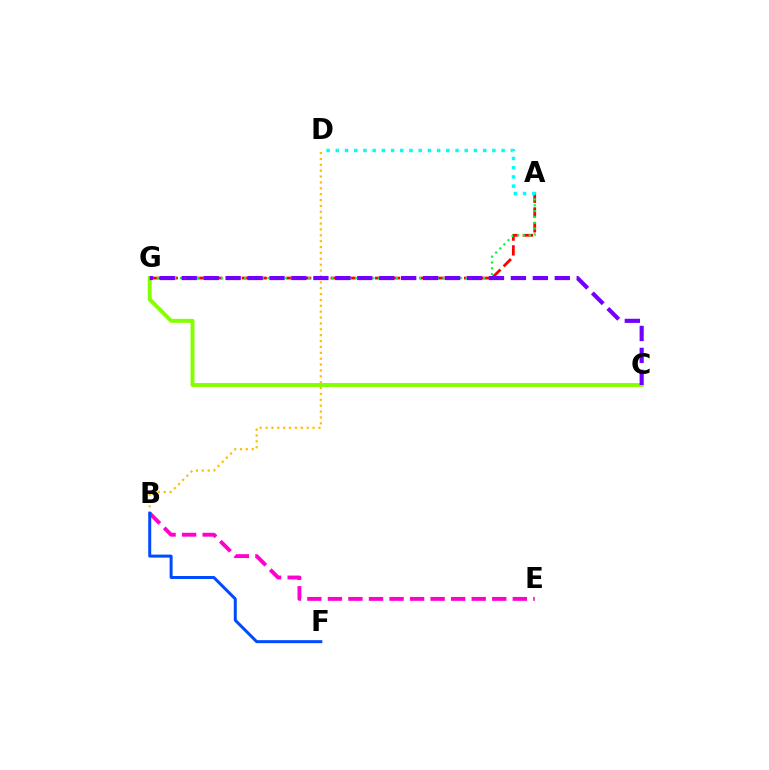{('A', 'G'): [{'color': '#ff0000', 'line_style': 'dashed', 'thickness': 2.01}, {'color': '#00ff39', 'line_style': 'dotted', 'thickness': 1.58}], ('B', 'E'): [{'color': '#ff00cf', 'line_style': 'dashed', 'thickness': 2.79}], ('B', 'D'): [{'color': '#ffbd00', 'line_style': 'dotted', 'thickness': 1.6}], ('C', 'G'): [{'color': '#84ff00', 'line_style': 'solid', 'thickness': 2.82}, {'color': '#7200ff', 'line_style': 'dashed', 'thickness': 2.98}], ('B', 'F'): [{'color': '#004bff', 'line_style': 'solid', 'thickness': 2.15}], ('A', 'D'): [{'color': '#00fff6', 'line_style': 'dotted', 'thickness': 2.5}]}